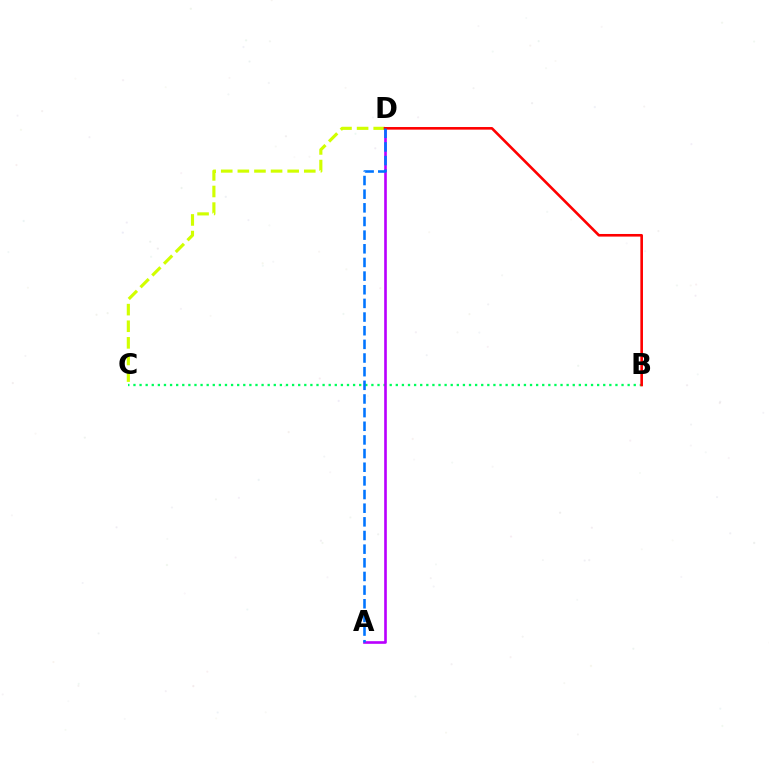{('C', 'D'): [{'color': '#d1ff00', 'line_style': 'dashed', 'thickness': 2.26}], ('B', 'C'): [{'color': '#00ff5c', 'line_style': 'dotted', 'thickness': 1.66}], ('A', 'D'): [{'color': '#b900ff', 'line_style': 'solid', 'thickness': 1.9}, {'color': '#0074ff', 'line_style': 'dashed', 'thickness': 1.85}], ('B', 'D'): [{'color': '#ff0000', 'line_style': 'solid', 'thickness': 1.88}]}